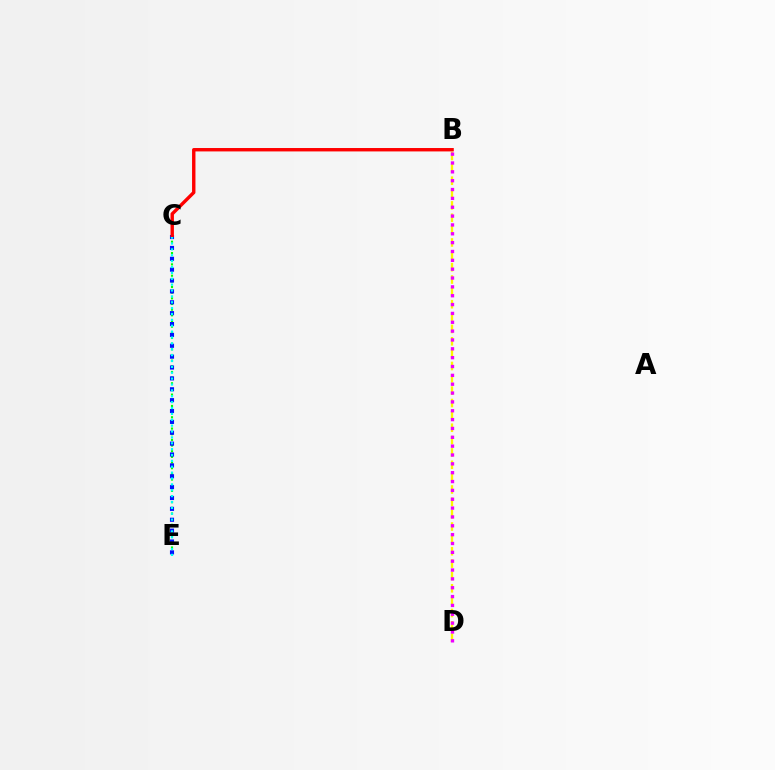{('C', 'E'): [{'color': '#08ff00', 'line_style': 'dotted', 'thickness': 1.54}, {'color': '#0010ff', 'line_style': 'dotted', 'thickness': 2.95}, {'color': '#00fff6', 'line_style': 'dotted', 'thickness': 1.6}], ('B', 'D'): [{'color': '#fcf500', 'line_style': 'dashed', 'thickness': 1.68}, {'color': '#ee00ff', 'line_style': 'dotted', 'thickness': 2.4}], ('B', 'C'): [{'color': '#ff0000', 'line_style': 'solid', 'thickness': 2.45}]}